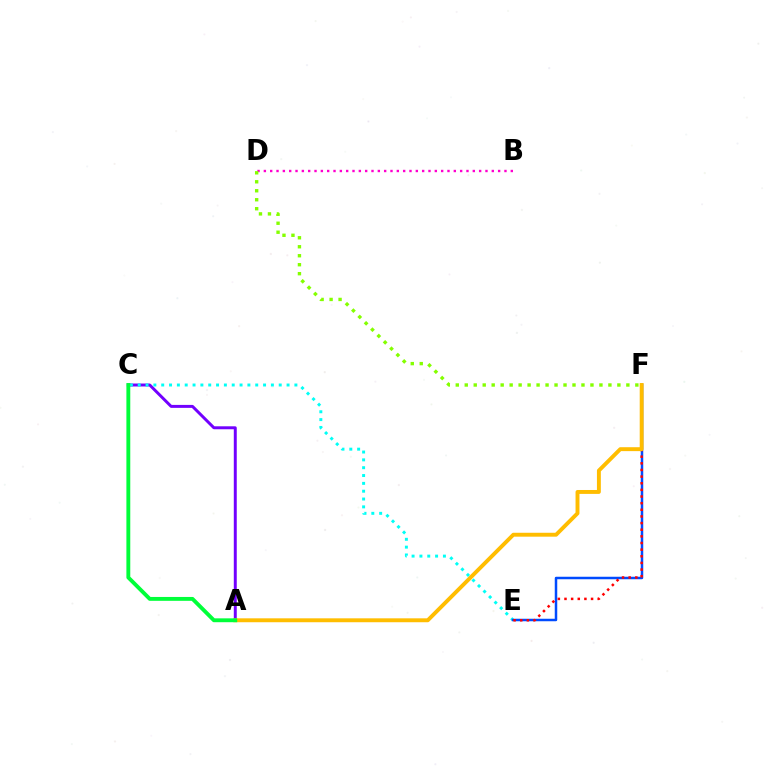{('A', 'C'): [{'color': '#7200ff', 'line_style': 'solid', 'thickness': 2.13}, {'color': '#00ff39', 'line_style': 'solid', 'thickness': 2.79}], ('C', 'E'): [{'color': '#00fff6', 'line_style': 'dotted', 'thickness': 2.13}], ('E', 'F'): [{'color': '#004bff', 'line_style': 'solid', 'thickness': 1.79}, {'color': '#ff0000', 'line_style': 'dotted', 'thickness': 1.8}], ('A', 'F'): [{'color': '#ffbd00', 'line_style': 'solid', 'thickness': 2.82}], ('B', 'D'): [{'color': '#ff00cf', 'line_style': 'dotted', 'thickness': 1.72}], ('D', 'F'): [{'color': '#84ff00', 'line_style': 'dotted', 'thickness': 2.44}]}